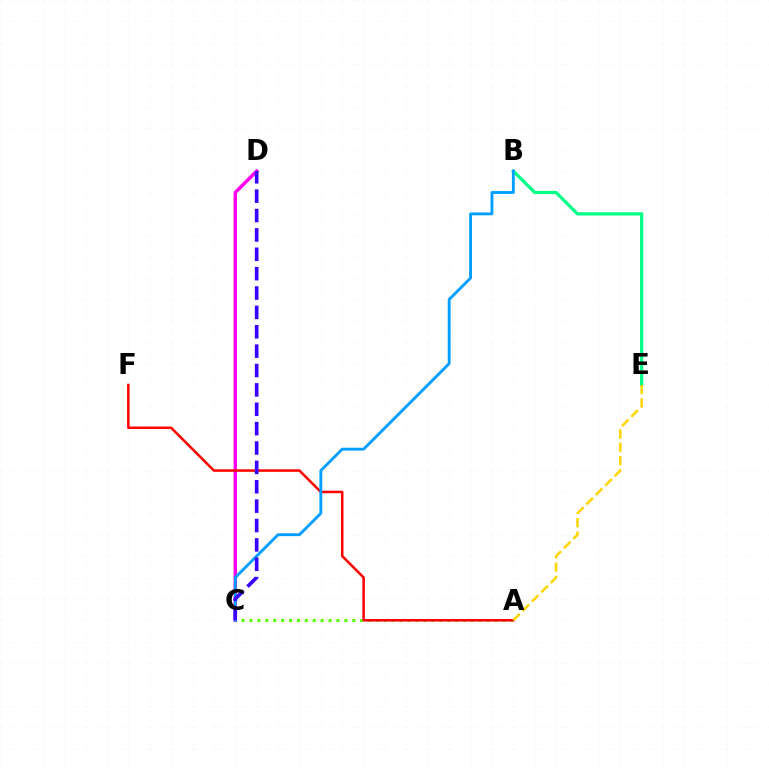{('A', 'C'): [{'color': '#4fff00', 'line_style': 'dotted', 'thickness': 2.15}], ('C', 'D'): [{'color': '#ff00ed', 'line_style': 'solid', 'thickness': 2.49}, {'color': '#3700ff', 'line_style': 'dashed', 'thickness': 2.63}], ('B', 'E'): [{'color': '#00ff86', 'line_style': 'solid', 'thickness': 2.33}], ('A', 'F'): [{'color': '#ff0000', 'line_style': 'solid', 'thickness': 1.81}], ('B', 'C'): [{'color': '#009eff', 'line_style': 'solid', 'thickness': 2.05}], ('A', 'E'): [{'color': '#ffd500', 'line_style': 'dashed', 'thickness': 1.81}]}